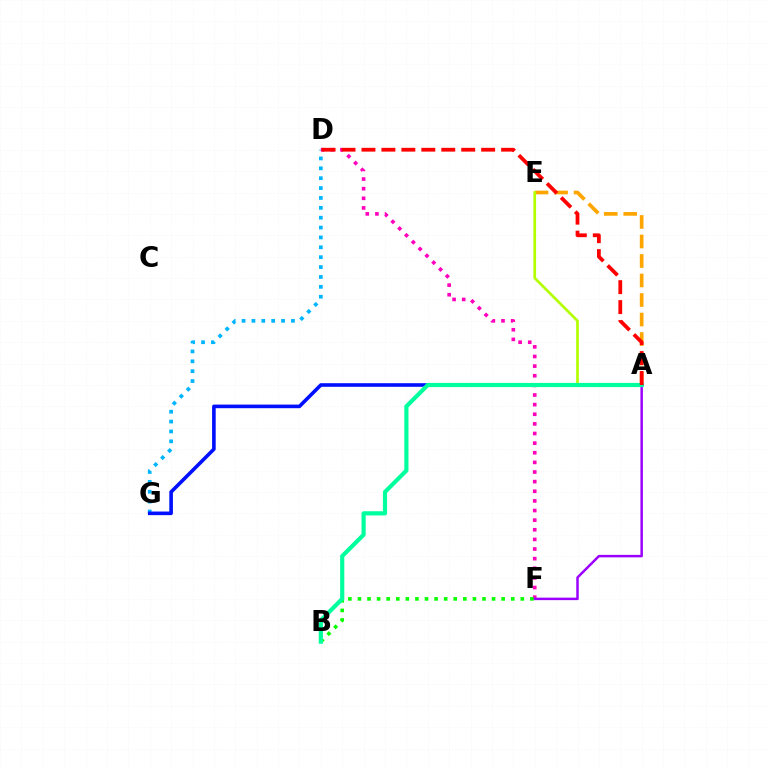{('D', 'G'): [{'color': '#00b5ff', 'line_style': 'dotted', 'thickness': 2.68}], ('D', 'F'): [{'color': '#ff00bd', 'line_style': 'dotted', 'thickness': 2.62}], ('A', 'E'): [{'color': '#ffa500', 'line_style': 'dashed', 'thickness': 2.65}, {'color': '#b3ff00', 'line_style': 'solid', 'thickness': 1.94}], ('A', 'F'): [{'color': '#9b00ff', 'line_style': 'solid', 'thickness': 1.78}], ('A', 'G'): [{'color': '#0010ff', 'line_style': 'solid', 'thickness': 2.6}], ('B', 'F'): [{'color': '#08ff00', 'line_style': 'dotted', 'thickness': 2.6}], ('A', 'B'): [{'color': '#00ff9d', 'line_style': 'solid', 'thickness': 3.0}], ('A', 'D'): [{'color': '#ff0000', 'line_style': 'dashed', 'thickness': 2.71}]}